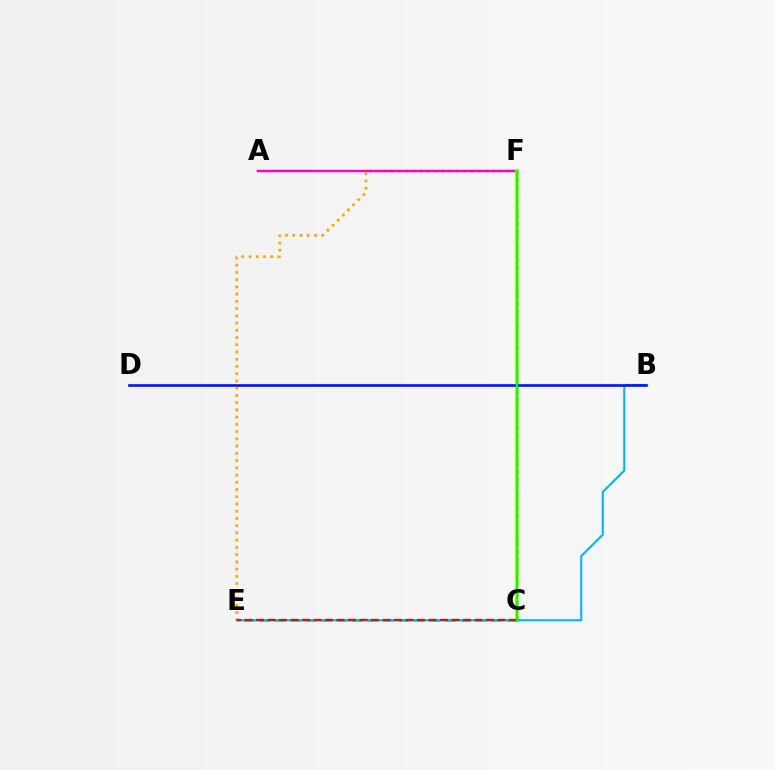{('E', 'F'): [{'color': '#ffa500', 'line_style': 'dotted', 'thickness': 1.97}], ('A', 'F'): [{'color': '#ff00bd', 'line_style': 'solid', 'thickness': 1.75}], ('C', 'F'): [{'color': '#9b00ff', 'line_style': 'dotted', 'thickness': 1.98}, {'color': '#b3ff00', 'line_style': 'solid', 'thickness': 2.59}, {'color': '#08ff00', 'line_style': 'solid', 'thickness': 1.68}], ('C', 'E'): [{'color': '#00ff9d', 'line_style': 'dashed', 'thickness': 2.1}, {'color': '#ff0000', 'line_style': 'dashed', 'thickness': 1.56}], ('B', 'E'): [{'color': '#00b5ff', 'line_style': 'solid', 'thickness': 1.52}], ('B', 'D'): [{'color': '#0010ff', 'line_style': 'solid', 'thickness': 1.89}]}